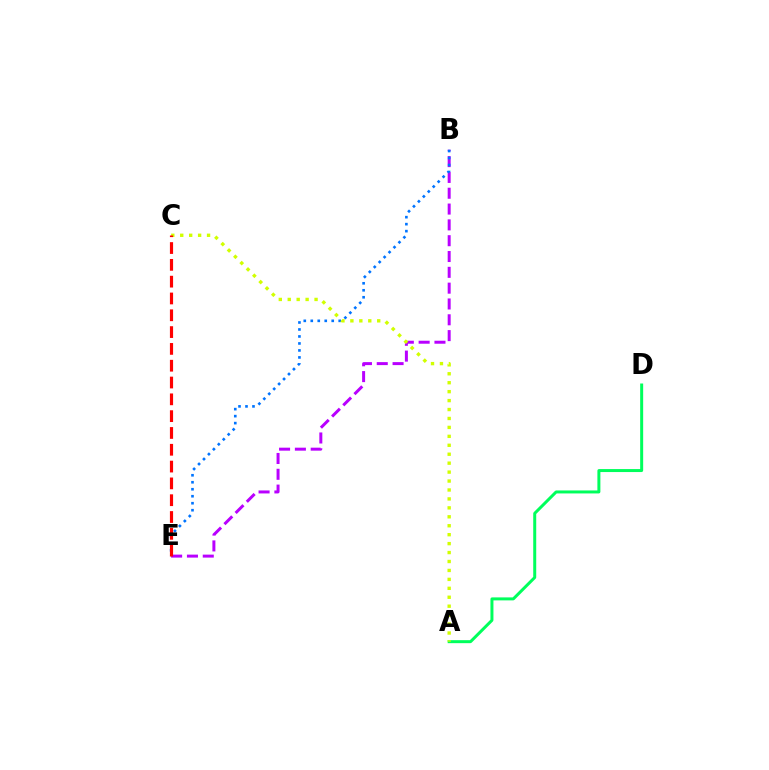{('B', 'E'): [{'color': '#b900ff', 'line_style': 'dashed', 'thickness': 2.15}, {'color': '#0074ff', 'line_style': 'dotted', 'thickness': 1.9}], ('A', 'D'): [{'color': '#00ff5c', 'line_style': 'solid', 'thickness': 2.15}], ('A', 'C'): [{'color': '#d1ff00', 'line_style': 'dotted', 'thickness': 2.43}], ('C', 'E'): [{'color': '#ff0000', 'line_style': 'dashed', 'thickness': 2.28}]}